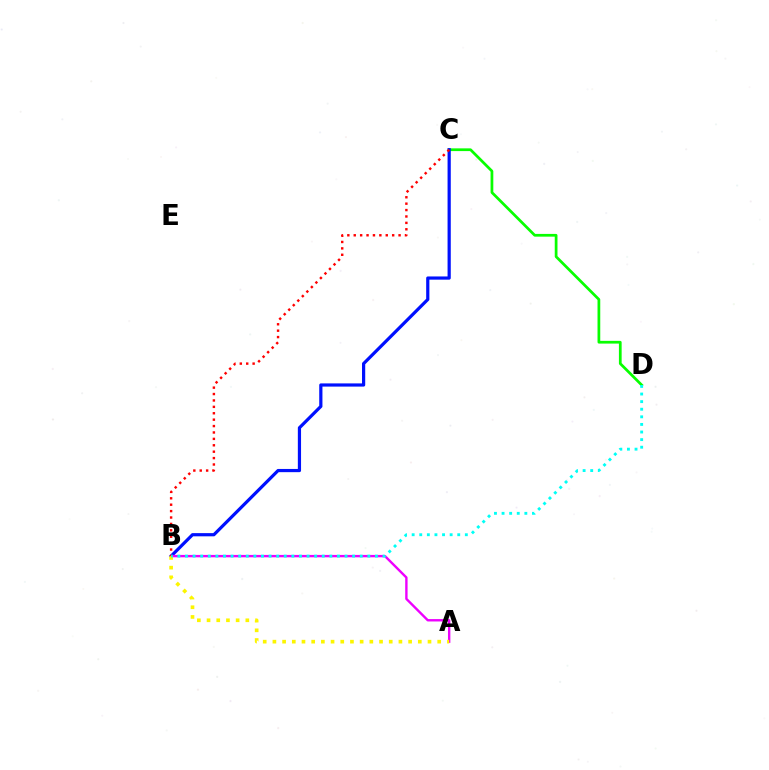{('C', 'D'): [{'color': '#08ff00', 'line_style': 'solid', 'thickness': 1.97}], ('B', 'C'): [{'color': '#0010ff', 'line_style': 'solid', 'thickness': 2.31}, {'color': '#ff0000', 'line_style': 'dotted', 'thickness': 1.74}], ('A', 'B'): [{'color': '#ee00ff', 'line_style': 'solid', 'thickness': 1.72}, {'color': '#fcf500', 'line_style': 'dotted', 'thickness': 2.63}], ('B', 'D'): [{'color': '#00fff6', 'line_style': 'dotted', 'thickness': 2.06}]}